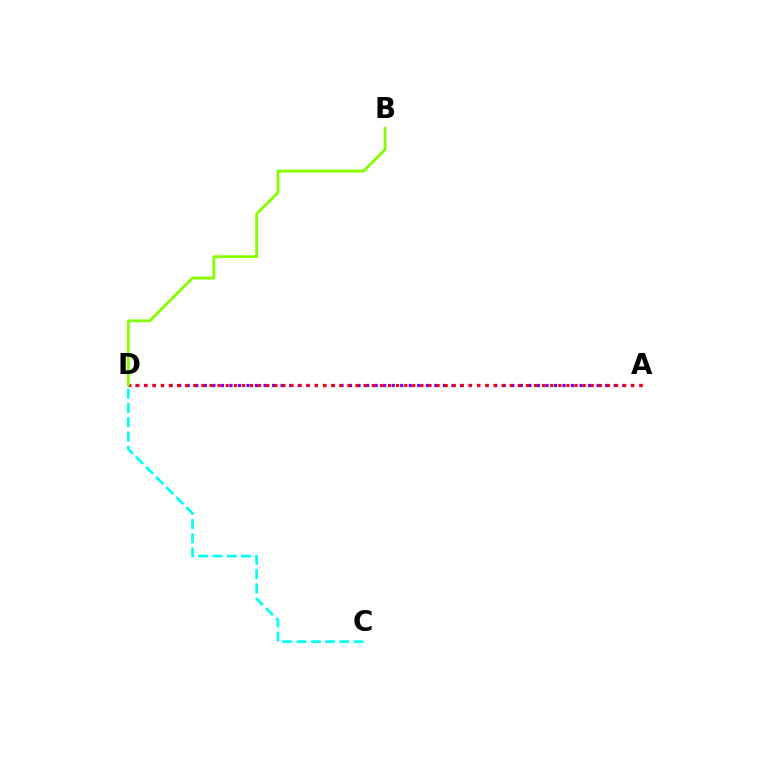{('C', 'D'): [{'color': '#00fff6', 'line_style': 'dashed', 'thickness': 1.94}], ('A', 'D'): [{'color': '#7200ff', 'line_style': 'dotted', 'thickness': 2.32}, {'color': '#ff0000', 'line_style': 'dotted', 'thickness': 2.2}], ('B', 'D'): [{'color': '#84ff00', 'line_style': 'solid', 'thickness': 2.03}]}